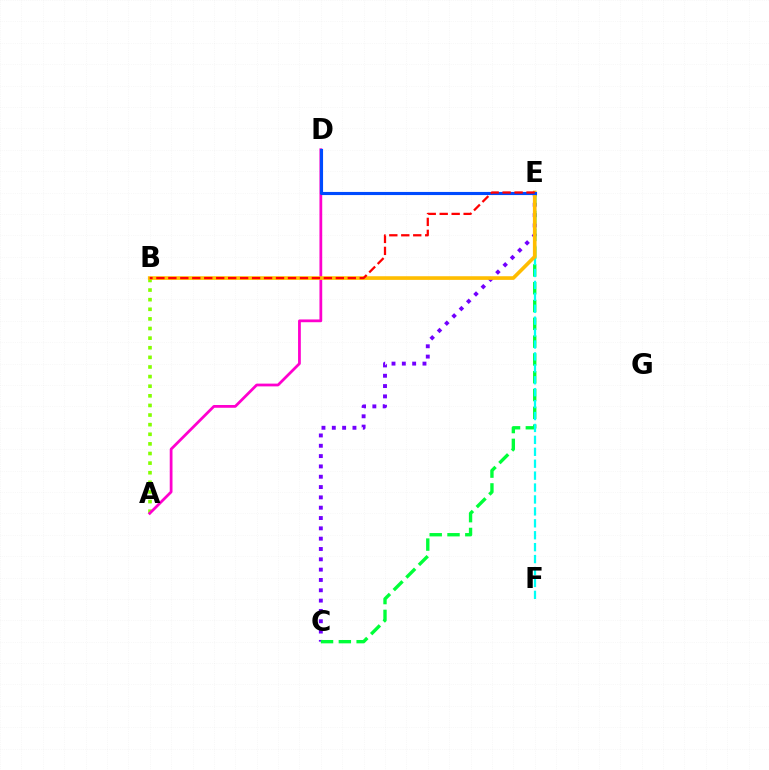{('A', 'B'): [{'color': '#84ff00', 'line_style': 'dotted', 'thickness': 2.61}], ('A', 'D'): [{'color': '#ff00cf', 'line_style': 'solid', 'thickness': 1.99}], ('C', 'E'): [{'color': '#7200ff', 'line_style': 'dotted', 'thickness': 2.8}, {'color': '#00ff39', 'line_style': 'dashed', 'thickness': 2.42}], ('E', 'F'): [{'color': '#00fff6', 'line_style': 'dashed', 'thickness': 1.62}], ('B', 'E'): [{'color': '#ffbd00', 'line_style': 'solid', 'thickness': 2.63}, {'color': '#ff0000', 'line_style': 'dashed', 'thickness': 1.63}], ('D', 'E'): [{'color': '#004bff', 'line_style': 'solid', 'thickness': 2.24}]}